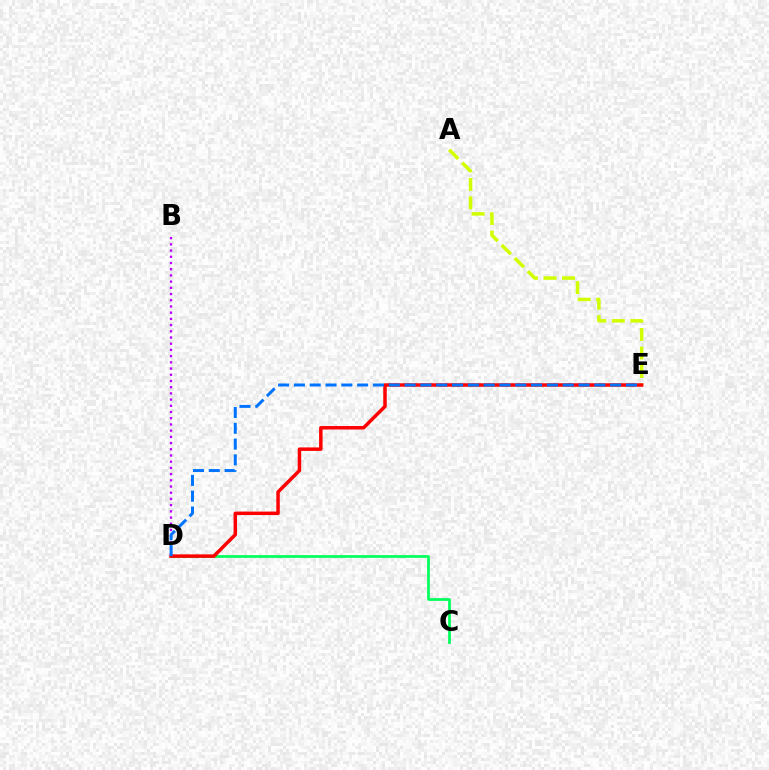{('C', 'D'): [{'color': '#00ff5c', 'line_style': 'solid', 'thickness': 1.97}], ('B', 'D'): [{'color': '#b900ff', 'line_style': 'dotted', 'thickness': 1.69}], ('A', 'E'): [{'color': '#d1ff00', 'line_style': 'dashed', 'thickness': 2.51}], ('D', 'E'): [{'color': '#ff0000', 'line_style': 'solid', 'thickness': 2.51}, {'color': '#0074ff', 'line_style': 'dashed', 'thickness': 2.15}]}